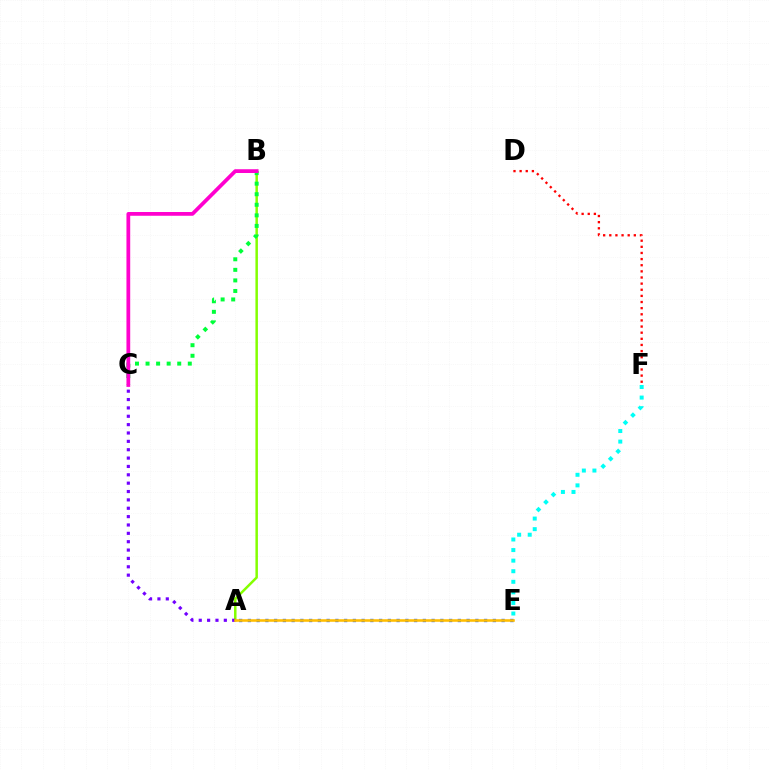{('A', 'E'): [{'color': '#004bff', 'line_style': 'dotted', 'thickness': 2.38}, {'color': '#ffbd00', 'line_style': 'solid', 'thickness': 1.85}], ('D', 'F'): [{'color': '#ff0000', 'line_style': 'dotted', 'thickness': 1.67}], ('A', 'B'): [{'color': '#84ff00', 'line_style': 'solid', 'thickness': 1.8}], ('A', 'C'): [{'color': '#7200ff', 'line_style': 'dotted', 'thickness': 2.27}], ('B', 'C'): [{'color': '#00ff39', 'line_style': 'dotted', 'thickness': 2.87}, {'color': '#ff00cf', 'line_style': 'solid', 'thickness': 2.7}], ('E', 'F'): [{'color': '#00fff6', 'line_style': 'dotted', 'thickness': 2.87}]}